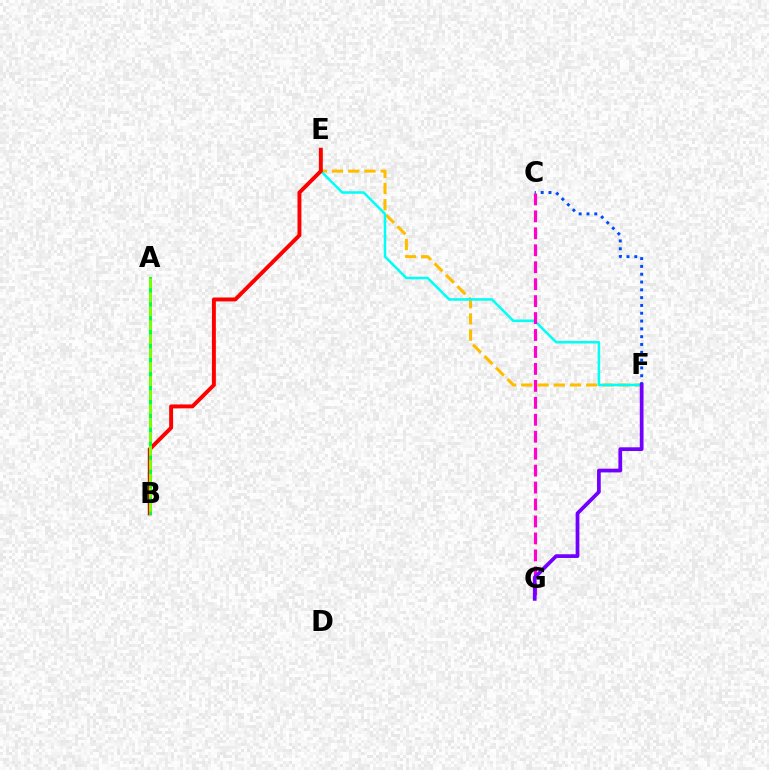{('E', 'F'): [{'color': '#ffbd00', 'line_style': 'dashed', 'thickness': 2.2}, {'color': '#00fff6', 'line_style': 'solid', 'thickness': 1.82}], ('B', 'E'): [{'color': '#ff0000', 'line_style': 'solid', 'thickness': 2.82}], ('C', 'F'): [{'color': '#004bff', 'line_style': 'dotted', 'thickness': 2.12}], ('C', 'G'): [{'color': '#ff00cf', 'line_style': 'dashed', 'thickness': 2.3}], ('A', 'B'): [{'color': '#00ff39', 'line_style': 'solid', 'thickness': 2.11}, {'color': '#84ff00', 'line_style': 'dashed', 'thickness': 1.9}], ('F', 'G'): [{'color': '#7200ff', 'line_style': 'solid', 'thickness': 2.69}]}